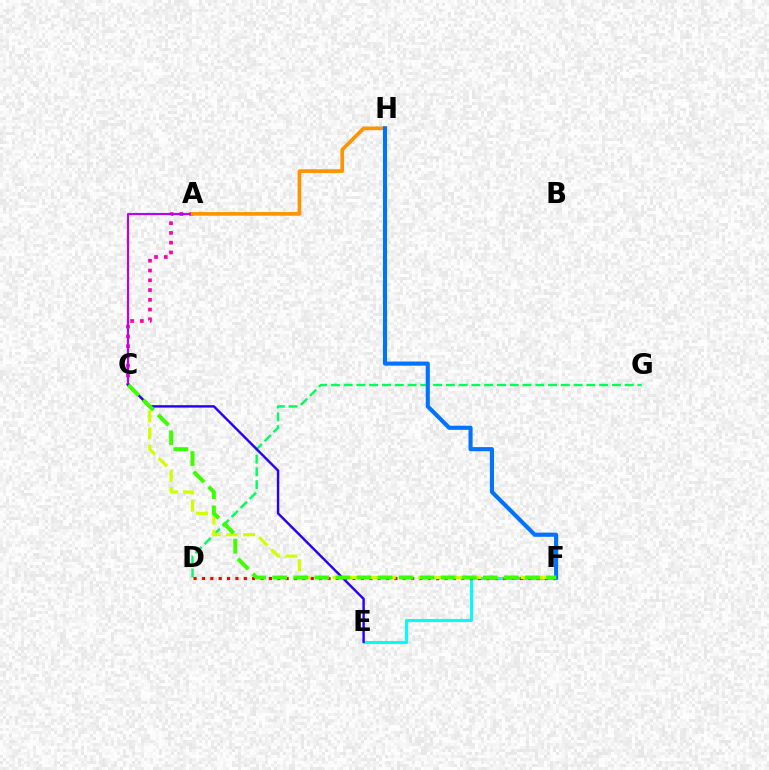{('A', 'C'): [{'color': '#ff00ac', 'line_style': 'dotted', 'thickness': 2.65}, {'color': '#b900ff', 'line_style': 'solid', 'thickness': 1.56}], ('E', 'F'): [{'color': '#00fff6', 'line_style': 'solid', 'thickness': 2.21}], ('D', 'G'): [{'color': '#00ff5c', 'line_style': 'dashed', 'thickness': 1.74}], ('A', 'H'): [{'color': '#ff9400', 'line_style': 'solid', 'thickness': 2.64}], ('D', 'F'): [{'color': '#ff0000', 'line_style': 'dotted', 'thickness': 2.27}], ('F', 'H'): [{'color': '#0074ff', 'line_style': 'solid', 'thickness': 2.96}], ('C', 'F'): [{'color': '#d1ff00', 'line_style': 'dashed', 'thickness': 2.32}, {'color': '#3dff00', 'line_style': 'dashed', 'thickness': 2.86}], ('C', 'E'): [{'color': '#2500ff', 'line_style': 'solid', 'thickness': 1.73}]}